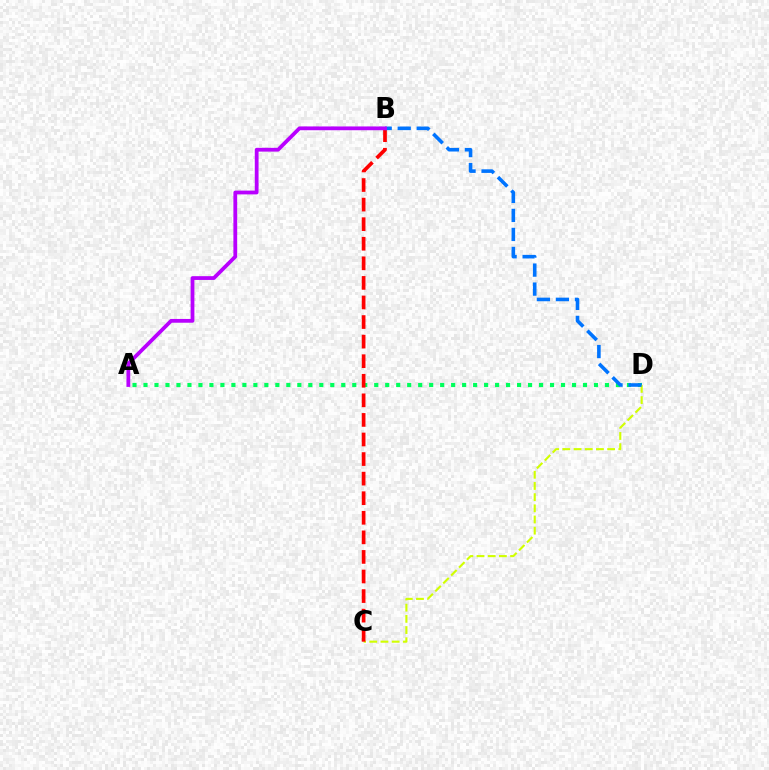{('A', 'D'): [{'color': '#00ff5c', 'line_style': 'dotted', 'thickness': 2.99}], ('C', 'D'): [{'color': '#d1ff00', 'line_style': 'dashed', 'thickness': 1.52}], ('B', 'C'): [{'color': '#ff0000', 'line_style': 'dashed', 'thickness': 2.66}], ('B', 'D'): [{'color': '#0074ff', 'line_style': 'dashed', 'thickness': 2.58}], ('A', 'B'): [{'color': '#b900ff', 'line_style': 'solid', 'thickness': 2.72}]}